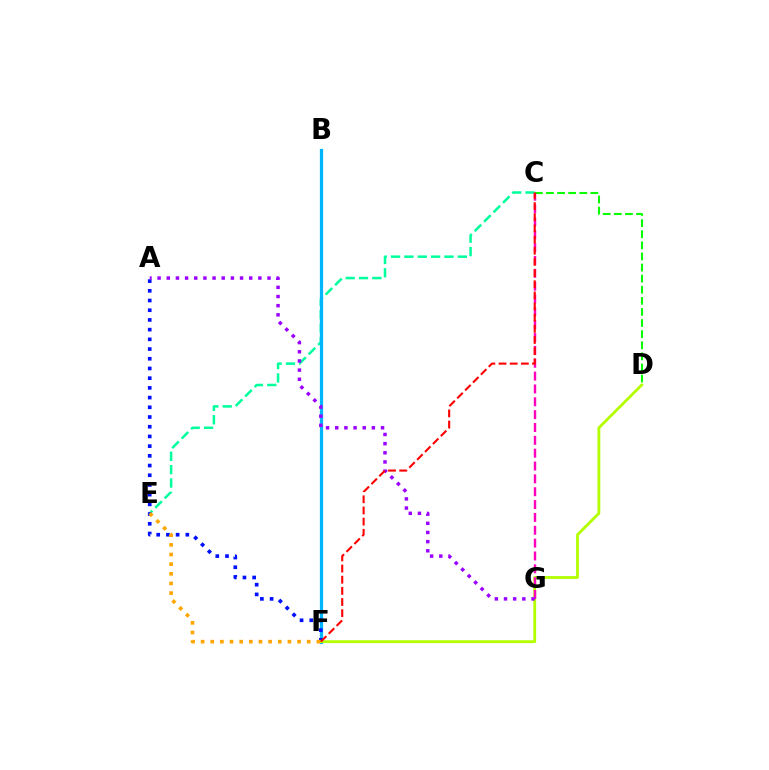{('C', 'E'): [{'color': '#00ff9d', 'line_style': 'dashed', 'thickness': 1.81}], ('B', 'F'): [{'color': '#00b5ff', 'line_style': 'solid', 'thickness': 2.33}], ('A', 'F'): [{'color': '#0010ff', 'line_style': 'dotted', 'thickness': 2.64}], ('C', 'D'): [{'color': '#08ff00', 'line_style': 'dashed', 'thickness': 1.51}], ('D', 'F'): [{'color': '#b3ff00', 'line_style': 'solid', 'thickness': 2.03}], ('E', 'F'): [{'color': '#ffa500', 'line_style': 'dotted', 'thickness': 2.62}], ('C', 'G'): [{'color': '#ff00bd', 'line_style': 'dashed', 'thickness': 1.75}], ('A', 'G'): [{'color': '#9b00ff', 'line_style': 'dotted', 'thickness': 2.49}], ('C', 'F'): [{'color': '#ff0000', 'line_style': 'dashed', 'thickness': 1.52}]}